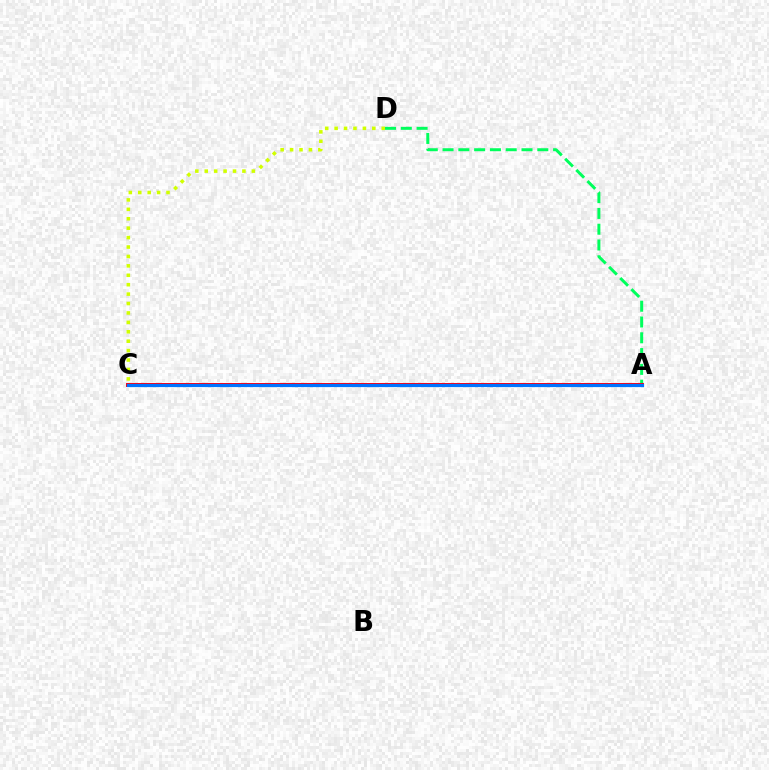{('A', 'D'): [{'color': '#00ff5c', 'line_style': 'dashed', 'thickness': 2.14}], ('C', 'D'): [{'color': '#d1ff00', 'line_style': 'dotted', 'thickness': 2.56}], ('A', 'C'): [{'color': '#b900ff', 'line_style': 'solid', 'thickness': 2.75}, {'color': '#ff0000', 'line_style': 'solid', 'thickness': 2.76}, {'color': '#0074ff', 'line_style': 'solid', 'thickness': 2.3}]}